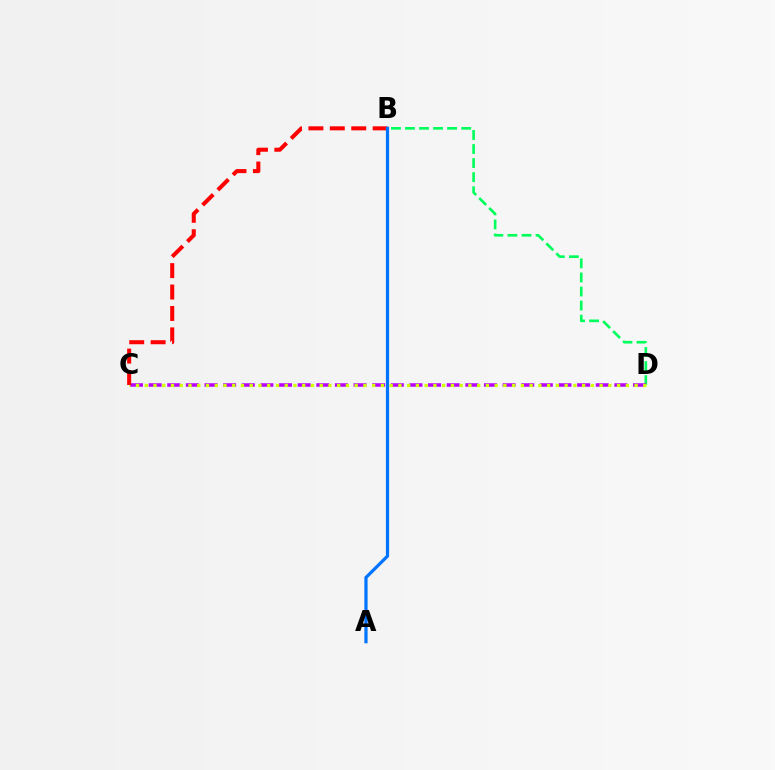{('B', 'D'): [{'color': '#00ff5c', 'line_style': 'dashed', 'thickness': 1.91}], ('C', 'D'): [{'color': '#b900ff', 'line_style': 'dashed', 'thickness': 2.53}, {'color': '#d1ff00', 'line_style': 'dotted', 'thickness': 2.38}], ('B', 'C'): [{'color': '#ff0000', 'line_style': 'dashed', 'thickness': 2.91}], ('A', 'B'): [{'color': '#0074ff', 'line_style': 'solid', 'thickness': 2.32}]}